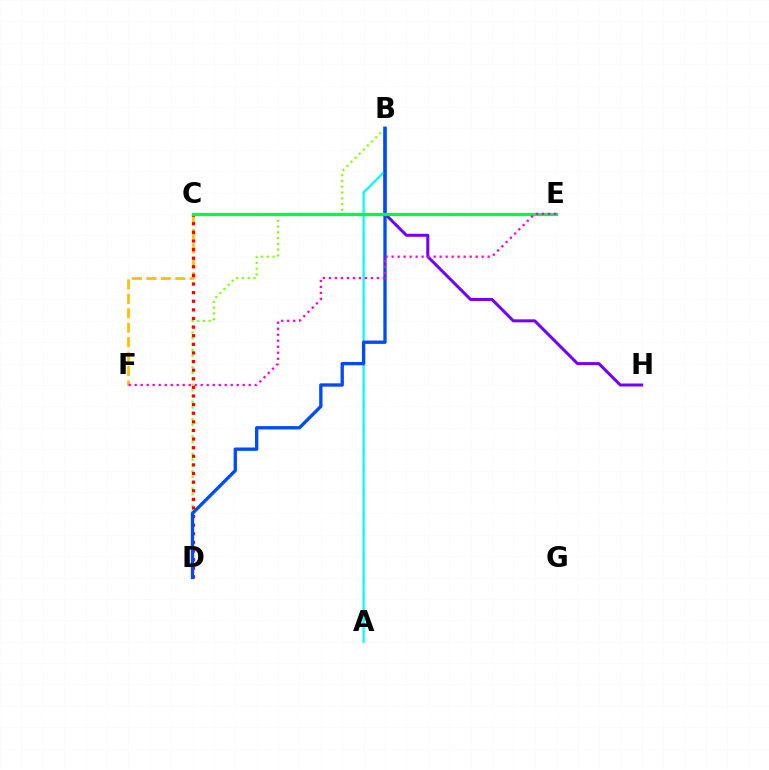{('B', 'H'): [{'color': '#7200ff', 'line_style': 'solid', 'thickness': 2.16}], ('C', 'F'): [{'color': '#ffbd00', 'line_style': 'dashed', 'thickness': 1.96}], ('B', 'D'): [{'color': '#84ff00', 'line_style': 'dotted', 'thickness': 1.57}, {'color': '#004bff', 'line_style': 'solid', 'thickness': 2.4}], ('C', 'D'): [{'color': '#ff0000', 'line_style': 'dotted', 'thickness': 2.34}], ('A', 'B'): [{'color': '#00fff6', 'line_style': 'solid', 'thickness': 1.65}], ('C', 'E'): [{'color': '#00ff39', 'line_style': 'solid', 'thickness': 2.35}], ('E', 'F'): [{'color': '#ff00cf', 'line_style': 'dotted', 'thickness': 1.63}]}